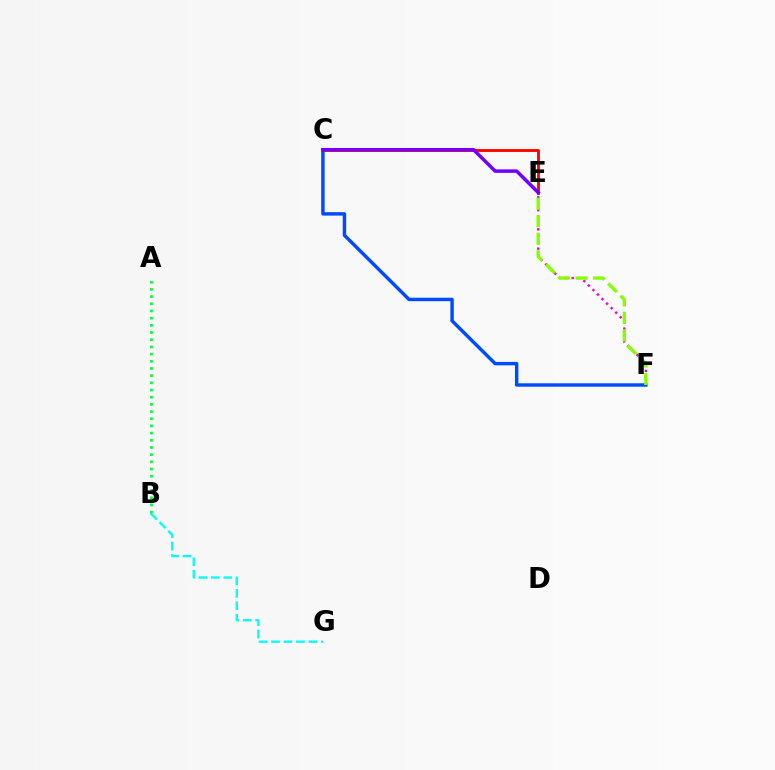{('E', 'F'): [{'color': '#ff00cf', 'line_style': 'dotted', 'thickness': 1.74}, {'color': '#84ff00', 'line_style': 'dashed', 'thickness': 2.38}], ('C', 'E'): [{'color': '#ffbd00', 'line_style': 'solid', 'thickness': 1.95}, {'color': '#ff0000', 'line_style': 'solid', 'thickness': 1.99}, {'color': '#7200ff', 'line_style': 'solid', 'thickness': 2.52}], ('B', 'G'): [{'color': '#00fff6', 'line_style': 'dashed', 'thickness': 1.69}], ('C', 'F'): [{'color': '#004bff', 'line_style': 'solid', 'thickness': 2.48}], ('A', 'B'): [{'color': '#00ff39', 'line_style': 'dotted', 'thickness': 1.95}]}